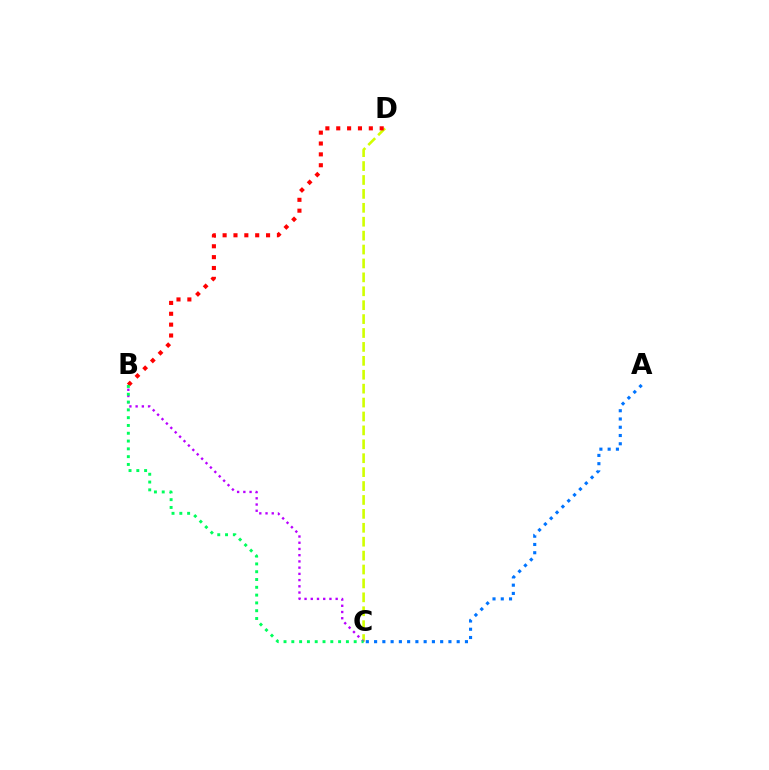{('C', 'D'): [{'color': '#d1ff00', 'line_style': 'dashed', 'thickness': 1.89}], ('B', 'C'): [{'color': '#b900ff', 'line_style': 'dotted', 'thickness': 1.69}, {'color': '#00ff5c', 'line_style': 'dotted', 'thickness': 2.12}], ('B', 'D'): [{'color': '#ff0000', 'line_style': 'dotted', 'thickness': 2.95}], ('A', 'C'): [{'color': '#0074ff', 'line_style': 'dotted', 'thickness': 2.24}]}